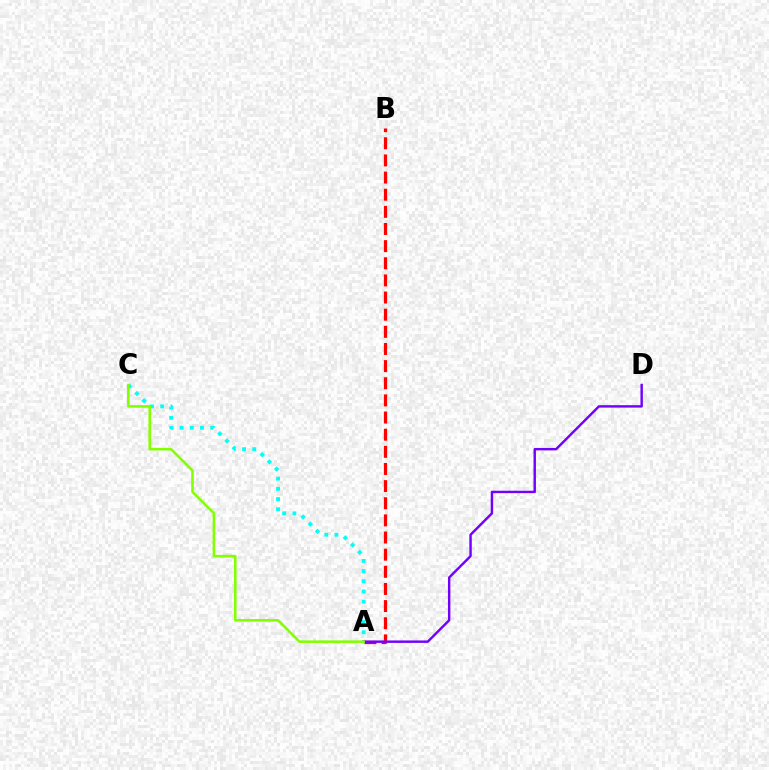{('A', 'B'): [{'color': '#ff0000', 'line_style': 'dashed', 'thickness': 2.33}], ('A', 'C'): [{'color': '#00fff6', 'line_style': 'dotted', 'thickness': 2.77}, {'color': '#84ff00', 'line_style': 'solid', 'thickness': 1.85}], ('A', 'D'): [{'color': '#7200ff', 'line_style': 'solid', 'thickness': 1.75}]}